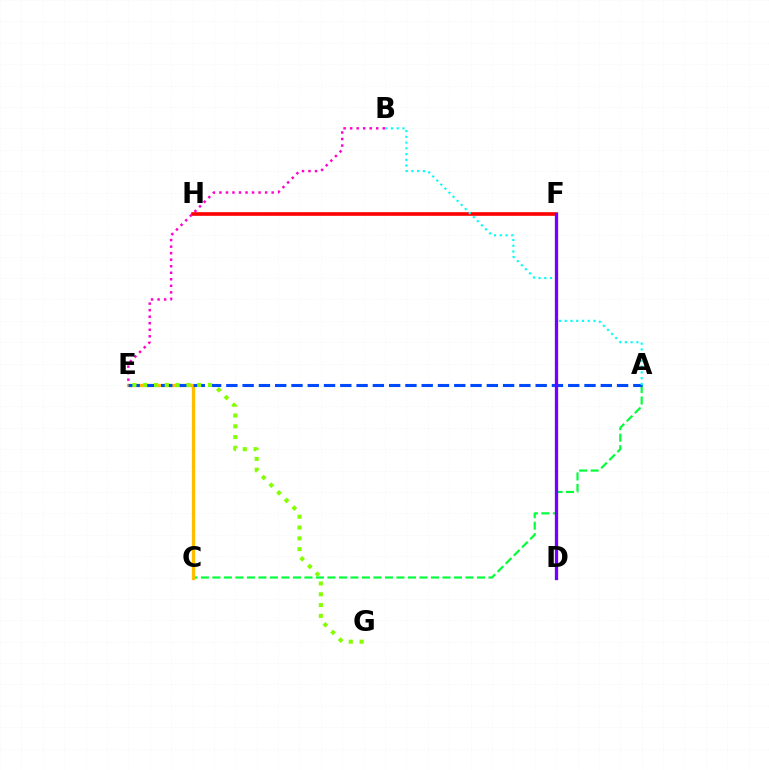{('A', 'C'): [{'color': '#00ff39', 'line_style': 'dashed', 'thickness': 1.56}], ('C', 'E'): [{'color': '#ffbd00', 'line_style': 'solid', 'thickness': 2.36}], ('A', 'E'): [{'color': '#004bff', 'line_style': 'dashed', 'thickness': 2.21}], ('F', 'H'): [{'color': '#ff0000', 'line_style': 'solid', 'thickness': 2.61}], ('A', 'B'): [{'color': '#00fff6', 'line_style': 'dotted', 'thickness': 1.56}], ('B', 'E'): [{'color': '#ff00cf', 'line_style': 'dotted', 'thickness': 1.77}], ('D', 'F'): [{'color': '#7200ff', 'line_style': 'solid', 'thickness': 2.37}], ('E', 'G'): [{'color': '#84ff00', 'line_style': 'dotted', 'thickness': 2.93}]}